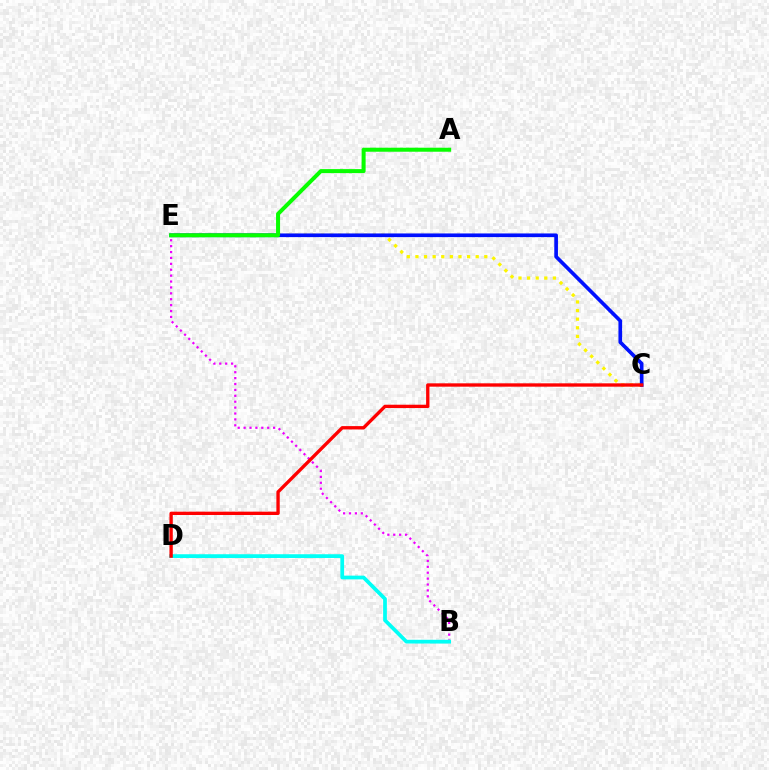{('C', 'E'): [{'color': '#fcf500', 'line_style': 'dotted', 'thickness': 2.34}, {'color': '#0010ff', 'line_style': 'solid', 'thickness': 2.64}], ('B', 'E'): [{'color': '#ee00ff', 'line_style': 'dotted', 'thickness': 1.6}], ('B', 'D'): [{'color': '#00fff6', 'line_style': 'solid', 'thickness': 2.7}], ('C', 'D'): [{'color': '#ff0000', 'line_style': 'solid', 'thickness': 2.41}], ('A', 'E'): [{'color': '#08ff00', 'line_style': 'solid', 'thickness': 2.89}]}